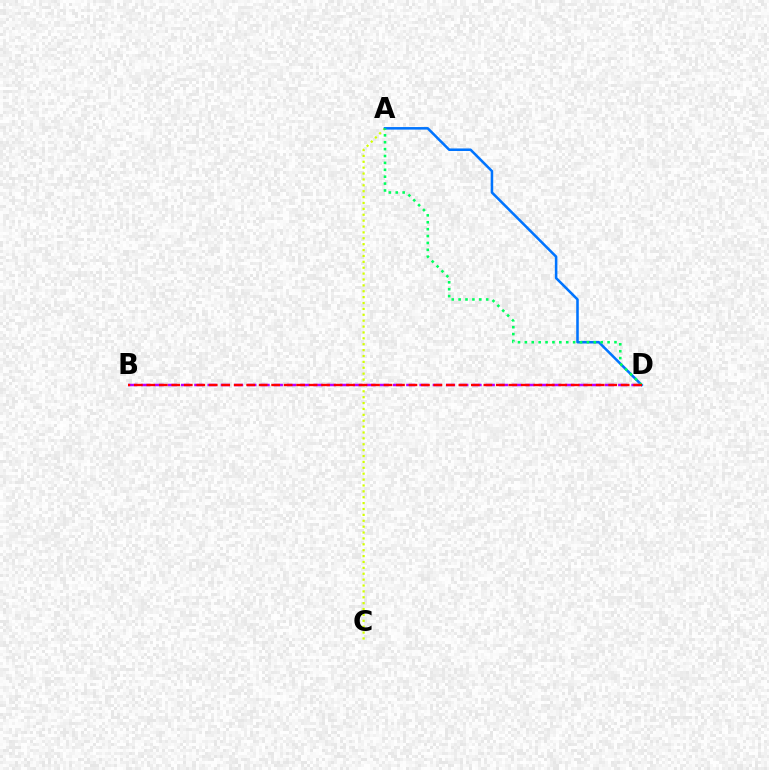{('B', 'D'): [{'color': '#b900ff', 'line_style': 'dashed', 'thickness': 1.8}, {'color': '#ff0000', 'line_style': 'dashed', 'thickness': 1.7}], ('A', 'C'): [{'color': '#d1ff00', 'line_style': 'dotted', 'thickness': 1.6}], ('A', 'D'): [{'color': '#0074ff', 'line_style': 'solid', 'thickness': 1.83}, {'color': '#00ff5c', 'line_style': 'dotted', 'thickness': 1.87}]}